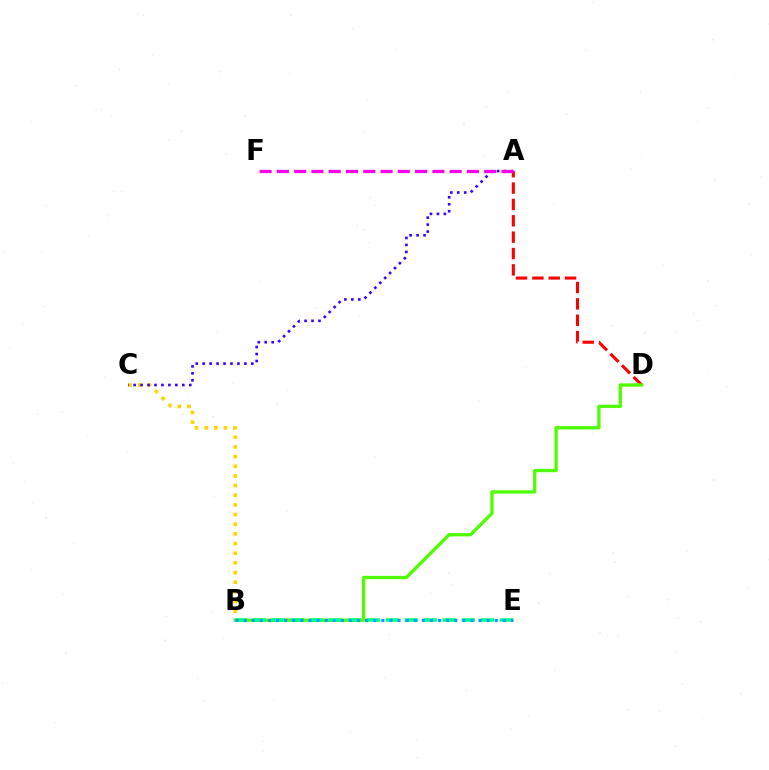{('B', 'C'): [{'color': '#ffd500', 'line_style': 'dotted', 'thickness': 2.62}], ('A', 'C'): [{'color': '#3700ff', 'line_style': 'dotted', 'thickness': 1.89}], ('A', 'D'): [{'color': '#ff0000', 'line_style': 'dashed', 'thickness': 2.22}], ('A', 'F'): [{'color': '#ff00ed', 'line_style': 'dashed', 'thickness': 2.35}], ('B', 'D'): [{'color': '#4fff00', 'line_style': 'solid', 'thickness': 2.38}], ('B', 'E'): [{'color': '#00ff86', 'line_style': 'dashed', 'thickness': 2.58}, {'color': '#009eff', 'line_style': 'dotted', 'thickness': 2.2}]}